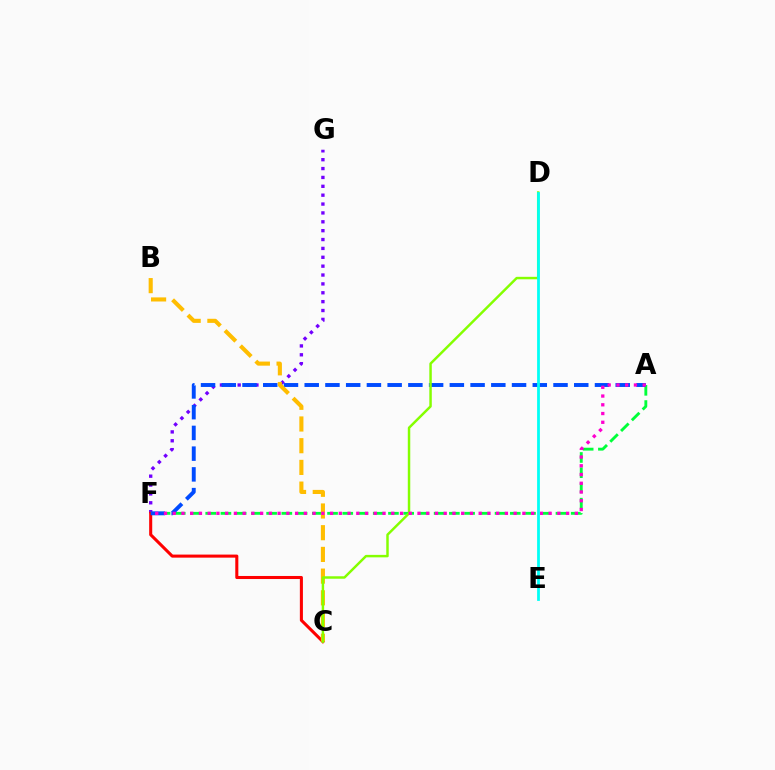{('A', 'F'): [{'color': '#00ff39', 'line_style': 'dashed', 'thickness': 2.07}, {'color': '#004bff', 'line_style': 'dashed', 'thickness': 2.82}, {'color': '#ff00cf', 'line_style': 'dotted', 'thickness': 2.38}], ('F', 'G'): [{'color': '#7200ff', 'line_style': 'dotted', 'thickness': 2.41}], ('C', 'F'): [{'color': '#ff0000', 'line_style': 'solid', 'thickness': 2.2}], ('B', 'C'): [{'color': '#ffbd00', 'line_style': 'dashed', 'thickness': 2.95}], ('C', 'D'): [{'color': '#84ff00', 'line_style': 'solid', 'thickness': 1.77}], ('D', 'E'): [{'color': '#00fff6', 'line_style': 'solid', 'thickness': 1.99}]}